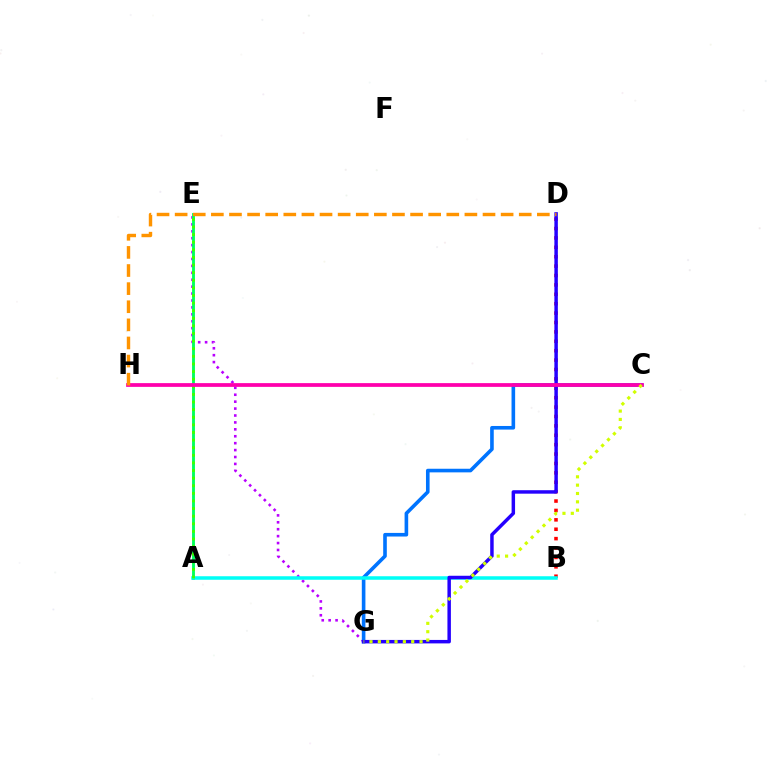{('B', 'D'): [{'color': '#ff0000', 'line_style': 'dotted', 'thickness': 2.55}], ('E', 'G'): [{'color': '#b900ff', 'line_style': 'dotted', 'thickness': 1.88}], ('C', 'G'): [{'color': '#0074ff', 'line_style': 'solid', 'thickness': 2.6}, {'color': '#d1ff00', 'line_style': 'dotted', 'thickness': 2.27}], ('A', 'E'): [{'color': '#00ff5c', 'line_style': 'solid', 'thickness': 2.06}, {'color': '#3dff00', 'line_style': 'dotted', 'thickness': 2.07}], ('A', 'B'): [{'color': '#00fff6', 'line_style': 'solid', 'thickness': 2.53}], ('D', 'G'): [{'color': '#2500ff', 'line_style': 'solid', 'thickness': 2.5}], ('C', 'H'): [{'color': '#ff00ac', 'line_style': 'solid', 'thickness': 2.7}], ('D', 'H'): [{'color': '#ff9400', 'line_style': 'dashed', 'thickness': 2.46}]}